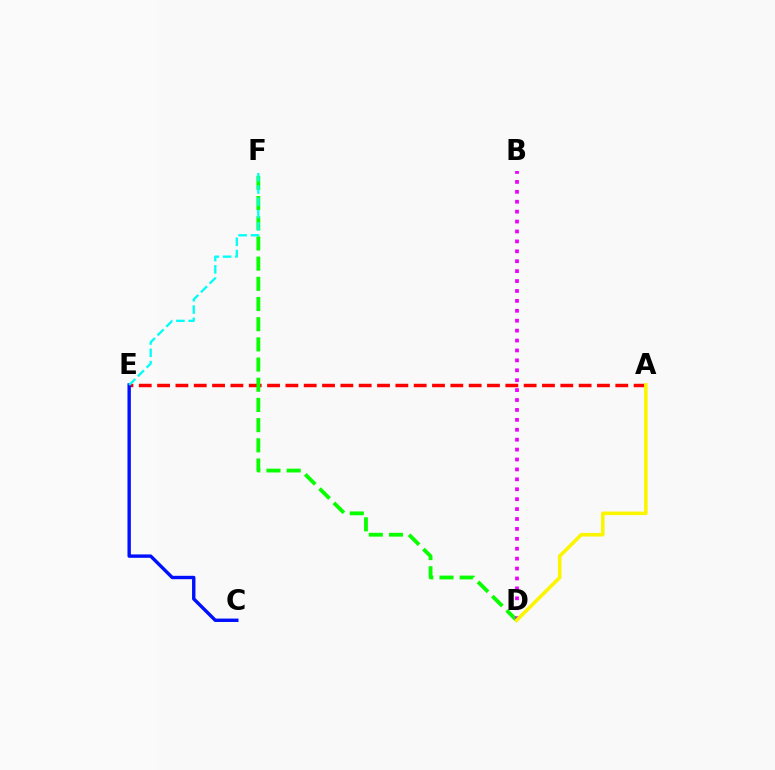{('A', 'E'): [{'color': '#ff0000', 'line_style': 'dashed', 'thickness': 2.49}], ('D', 'F'): [{'color': '#08ff00', 'line_style': 'dashed', 'thickness': 2.74}], ('C', 'E'): [{'color': '#0010ff', 'line_style': 'solid', 'thickness': 2.44}], ('B', 'D'): [{'color': '#ee00ff', 'line_style': 'dotted', 'thickness': 2.69}], ('E', 'F'): [{'color': '#00fff6', 'line_style': 'dashed', 'thickness': 1.67}], ('A', 'D'): [{'color': '#fcf500', 'line_style': 'solid', 'thickness': 2.58}]}